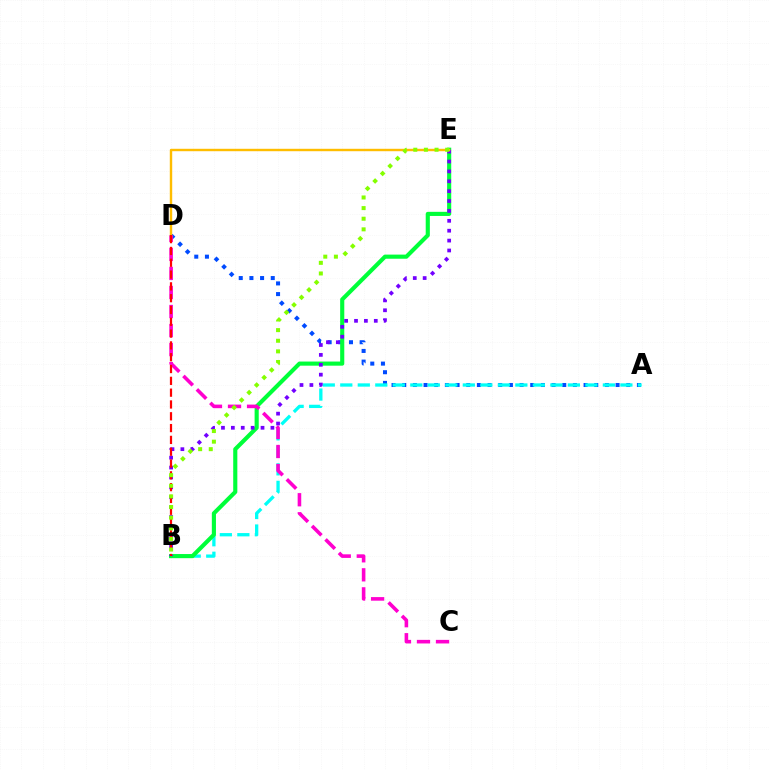{('A', 'D'): [{'color': '#004bff', 'line_style': 'dotted', 'thickness': 2.9}], ('A', 'B'): [{'color': '#00fff6', 'line_style': 'dashed', 'thickness': 2.38}], ('B', 'E'): [{'color': '#00ff39', 'line_style': 'solid', 'thickness': 2.97}, {'color': '#7200ff', 'line_style': 'dotted', 'thickness': 2.69}, {'color': '#84ff00', 'line_style': 'dotted', 'thickness': 2.89}], ('C', 'D'): [{'color': '#ff00cf', 'line_style': 'dashed', 'thickness': 2.59}], ('D', 'E'): [{'color': '#ffbd00', 'line_style': 'solid', 'thickness': 1.74}], ('B', 'D'): [{'color': '#ff0000', 'line_style': 'dashed', 'thickness': 1.6}]}